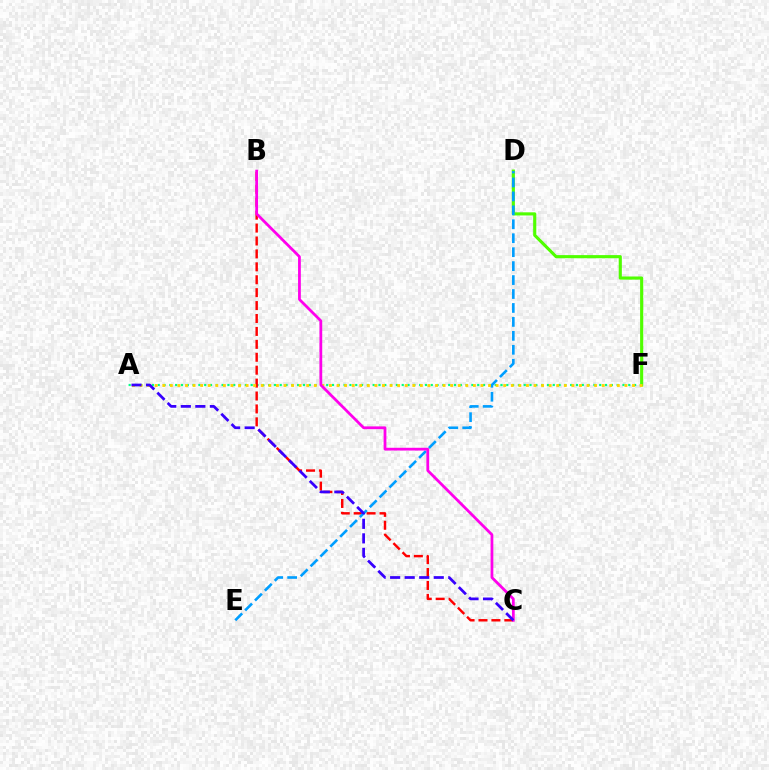{('D', 'F'): [{'color': '#4fff00', 'line_style': 'solid', 'thickness': 2.25}], ('A', 'F'): [{'color': '#00ff86', 'line_style': 'dotted', 'thickness': 1.58}, {'color': '#ffd500', 'line_style': 'dotted', 'thickness': 2.06}], ('B', 'C'): [{'color': '#ff0000', 'line_style': 'dashed', 'thickness': 1.75}, {'color': '#ff00ed', 'line_style': 'solid', 'thickness': 2.0}], ('D', 'E'): [{'color': '#009eff', 'line_style': 'dashed', 'thickness': 1.89}], ('A', 'C'): [{'color': '#3700ff', 'line_style': 'dashed', 'thickness': 1.97}]}